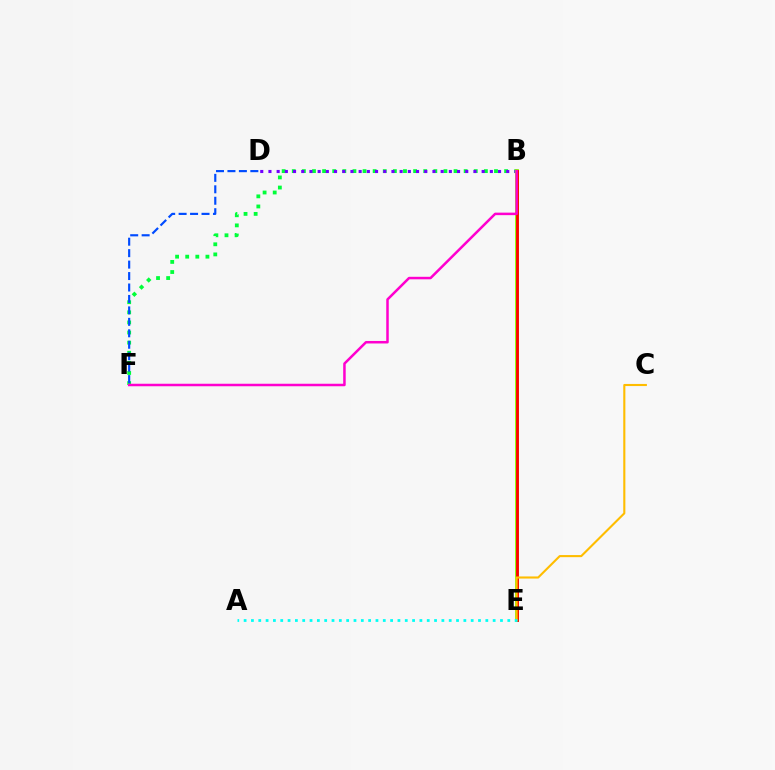{('B', 'F'): [{'color': '#00ff39', 'line_style': 'dotted', 'thickness': 2.75}, {'color': '#ff00cf', 'line_style': 'solid', 'thickness': 1.81}], ('B', 'D'): [{'color': '#7200ff', 'line_style': 'dotted', 'thickness': 2.23}], ('B', 'E'): [{'color': '#84ff00', 'line_style': 'solid', 'thickness': 2.75}, {'color': '#ff0000', 'line_style': 'solid', 'thickness': 2.04}], ('D', 'F'): [{'color': '#004bff', 'line_style': 'dashed', 'thickness': 1.56}], ('C', 'E'): [{'color': '#ffbd00', 'line_style': 'solid', 'thickness': 1.52}], ('A', 'E'): [{'color': '#00fff6', 'line_style': 'dotted', 'thickness': 1.99}]}